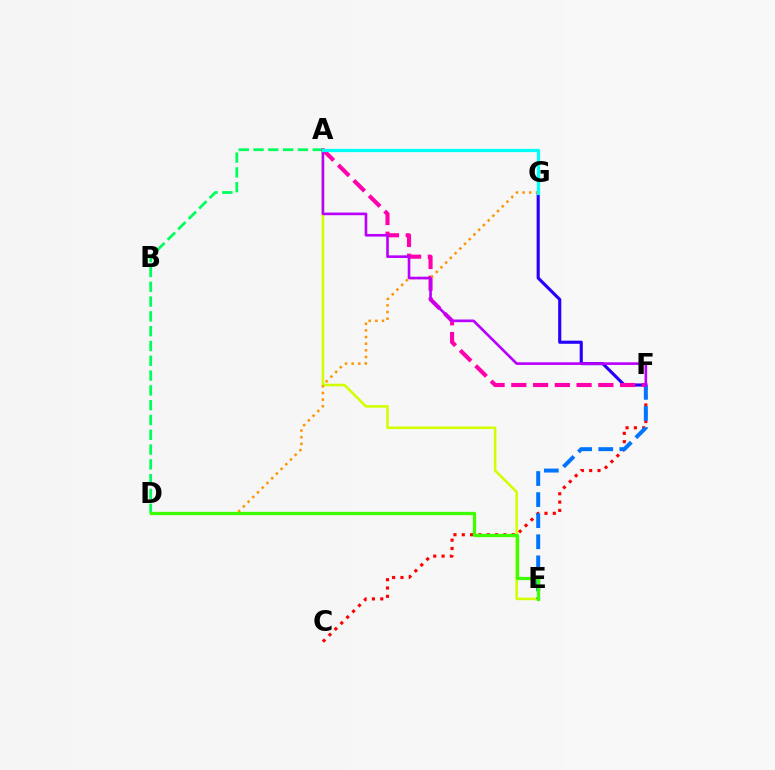{('C', 'F'): [{'color': '#ff0000', 'line_style': 'dotted', 'thickness': 2.26}], ('A', 'E'): [{'color': '#d1ff00', 'line_style': 'solid', 'thickness': 1.85}], ('F', 'G'): [{'color': '#2500ff', 'line_style': 'solid', 'thickness': 2.25}], ('E', 'F'): [{'color': '#0074ff', 'line_style': 'dashed', 'thickness': 2.86}], ('A', 'F'): [{'color': '#ff00ac', 'line_style': 'dashed', 'thickness': 2.96}, {'color': '#b900ff', 'line_style': 'solid', 'thickness': 1.9}], ('D', 'G'): [{'color': '#ff9400', 'line_style': 'dotted', 'thickness': 1.81}], ('A', 'D'): [{'color': '#00ff5c', 'line_style': 'dashed', 'thickness': 2.01}], ('D', 'E'): [{'color': '#3dff00', 'line_style': 'solid', 'thickness': 2.35}], ('A', 'G'): [{'color': '#00fff6', 'line_style': 'solid', 'thickness': 2.33}]}